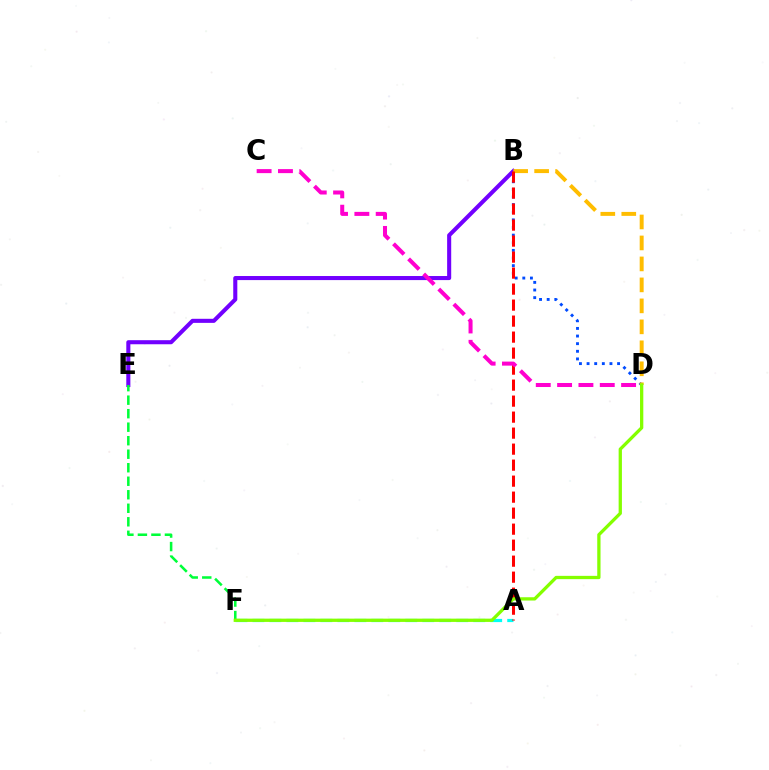{('B', 'D'): [{'color': '#004bff', 'line_style': 'dotted', 'thickness': 2.07}, {'color': '#ffbd00', 'line_style': 'dashed', 'thickness': 2.85}], ('B', 'E'): [{'color': '#7200ff', 'line_style': 'solid', 'thickness': 2.93}], ('A', 'F'): [{'color': '#00fff6', 'line_style': 'dashed', 'thickness': 2.31}], ('A', 'B'): [{'color': '#ff0000', 'line_style': 'dashed', 'thickness': 2.17}], ('C', 'D'): [{'color': '#ff00cf', 'line_style': 'dashed', 'thickness': 2.9}], ('E', 'F'): [{'color': '#00ff39', 'line_style': 'dashed', 'thickness': 1.84}], ('D', 'F'): [{'color': '#84ff00', 'line_style': 'solid', 'thickness': 2.37}]}